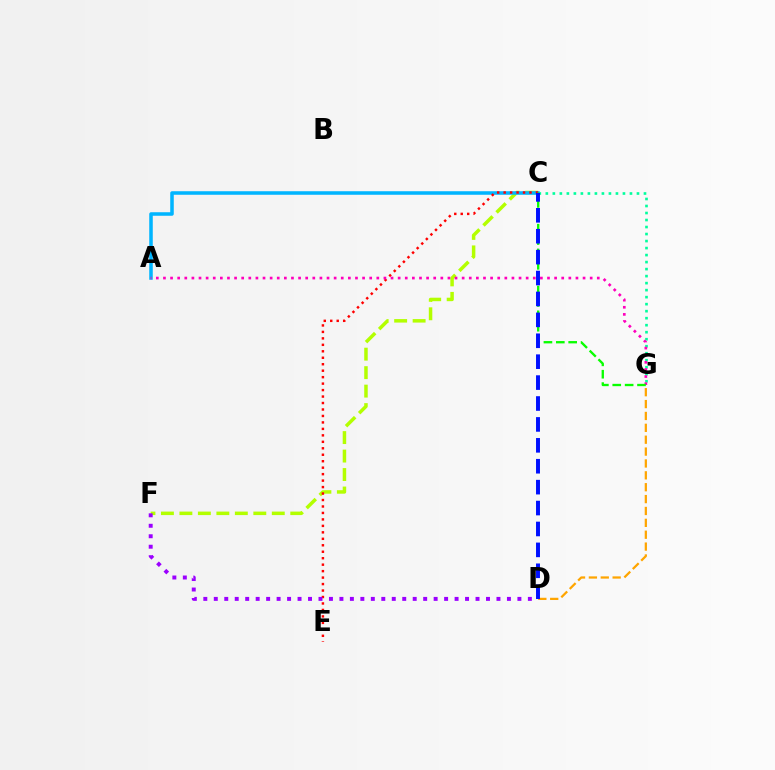{('C', 'G'): [{'color': '#00ff9d', 'line_style': 'dotted', 'thickness': 1.9}, {'color': '#08ff00', 'line_style': 'dashed', 'thickness': 1.68}], ('D', 'G'): [{'color': '#ffa500', 'line_style': 'dashed', 'thickness': 1.61}], ('C', 'F'): [{'color': '#b3ff00', 'line_style': 'dashed', 'thickness': 2.51}], ('A', 'C'): [{'color': '#00b5ff', 'line_style': 'solid', 'thickness': 2.54}], ('C', 'E'): [{'color': '#ff0000', 'line_style': 'dotted', 'thickness': 1.76}], ('A', 'G'): [{'color': '#ff00bd', 'line_style': 'dotted', 'thickness': 1.93}], ('D', 'F'): [{'color': '#9b00ff', 'line_style': 'dotted', 'thickness': 2.84}], ('C', 'D'): [{'color': '#0010ff', 'line_style': 'dashed', 'thickness': 2.84}]}